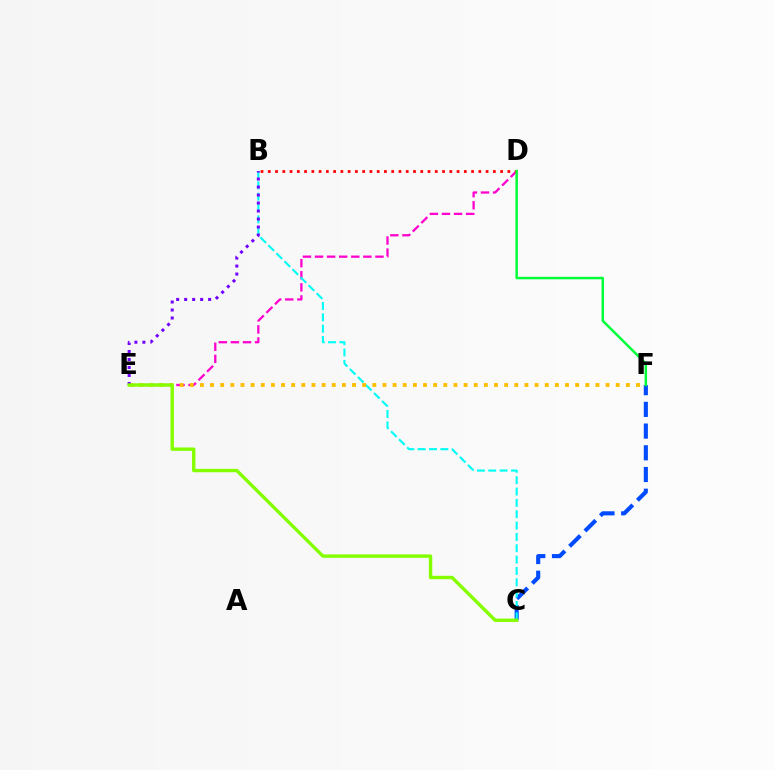{('D', 'E'): [{'color': '#ff00cf', 'line_style': 'dashed', 'thickness': 1.64}], ('B', 'D'): [{'color': '#ff0000', 'line_style': 'dotted', 'thickness': 1.97}], ('C', 'F'): [{'color': '#004bff', 'line_style': 'dashed', 'thickness': 2.95}], ('B', 'C'): [{'color': '#00fff6', 'line_style': 'dashed', 'thickness': 1.54}], ('E', 'F'): [{'color': '#ffbd00', 'line_style': 'dotted', 'thickness': 2.76}], ('B', 'E'): [{'color': '#7200ff', 'line_style': 'dotted', 'thickness': 2.17}], ('D', 'F'): [{'color': '#00ff39', 'line_style': 'solid', 'thickness': 1.79}], ('C', 'E'): [{'color': '#84ff00', 'line_style': 'solid', 'thickness': 2.44}]}